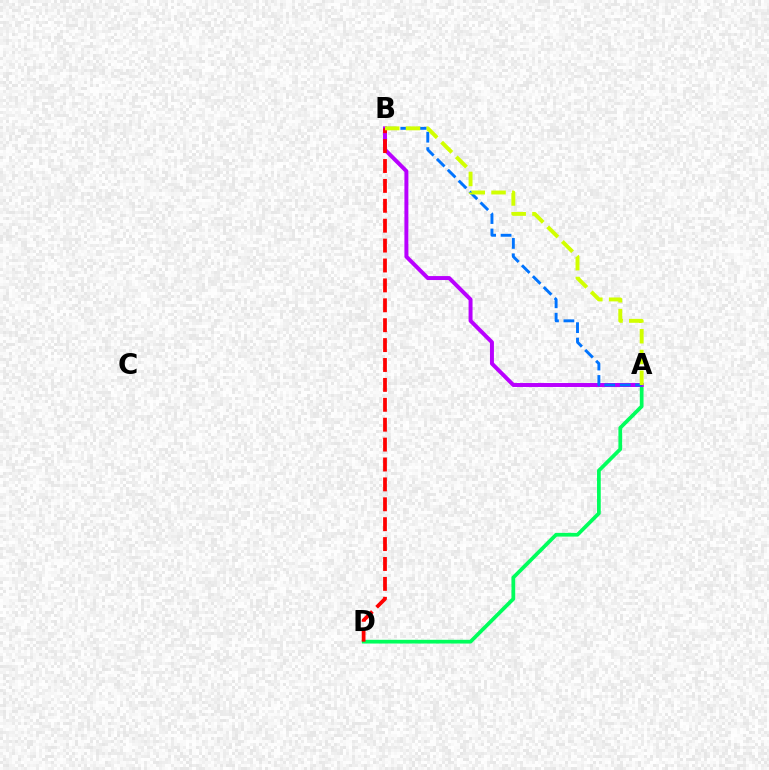{('A', 'D'): [{'color': '#00ff5c', 'line_style': 'solid', 'thickness': 2.69}], ('A', 'B'): [{'color': '#b900ff', 'line_style': 'solid', 'thickness': 2.85}, {'color': '#0074ff', 'line_style': 'dashed', 'thickness': 2.09}, {'color': '#d1ff00', 'line_style': 'dashed', 'thickness': 2.82}], ('B', 'D'): [{'color': '#ff0000', 'line_style': 'dashed', 'thickness': 2.7}]}